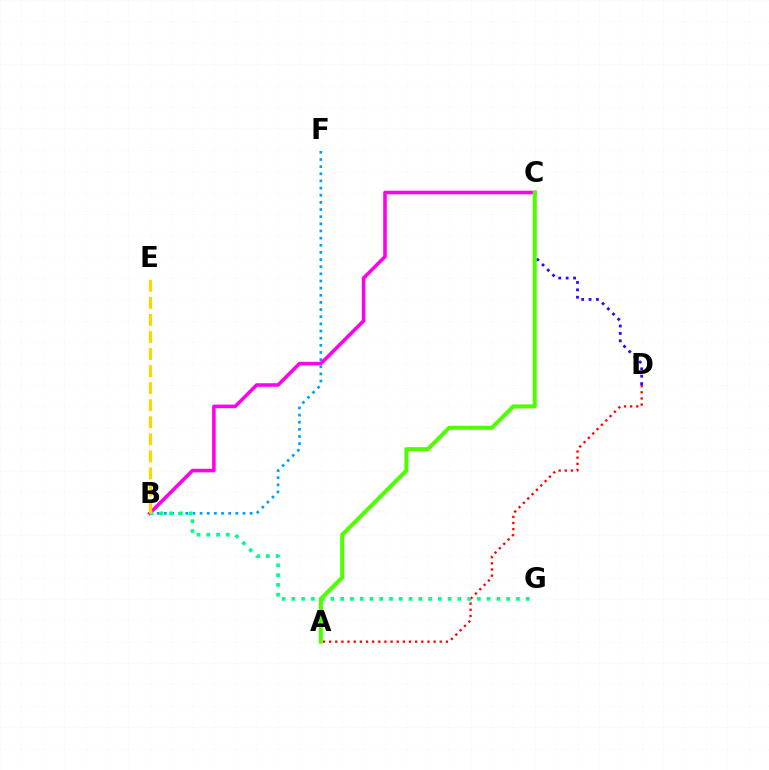{('A', 'D'): [{'color': '#ff0000', 'line_style': 'dotted', 'thickness': 1.67}], ('B', 'F'): [{'color': '#009eff', 'line_style': 'dotted', 'thickness': 1.94}], ('B', 'C'): [{'color': '#ff00ed', 'line_style': 'solid', 'thickness': 2.57}], ('C', 'D'): [{'color': '#3700ff', 'line_style': 'dotted', 'thickness': 2.01}], ('B', 'G'): [{'color': '#00ff86', 'line_style': 'dotted', 'thickness': 2.65}], ('B', 'E'): [{'color': '#ffd500', 'line_style': 'dashed', 'thickness': 2.32}], ('A', 'C'): [{'color': '#4fff00', 'line_style': 'solid', 'thickness': 2.92}]}